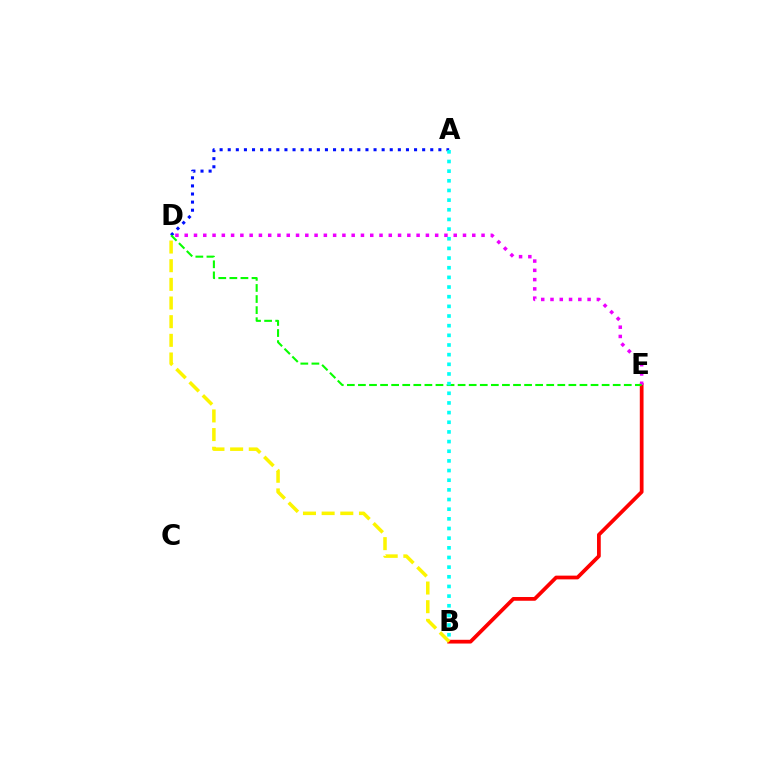{('A', 'D'): [{'color': '#0010ff', 'line_style': 'dotted', 'thickness': 2.2}], ('B', 'E'): [{'color': '#ff0000', 'line_style': 'solid', 'thickness': 2.7}], ('D', 'E'): [{'color': '#ee00ff', 'line_style': 'dotted', 'thickness': 2.52}, {'color': '#08ff00', 'line_style': 'dashed', 'thickness': 1.5}], ('A', 'B'): [{'color': '#00fff6', 'line_style': 'dotted', 'thickness': 2.62}], ('B', 'D'): [{'color': '#fcf500', 'line_style': 'dashed', 'thickness': 2.53}]}